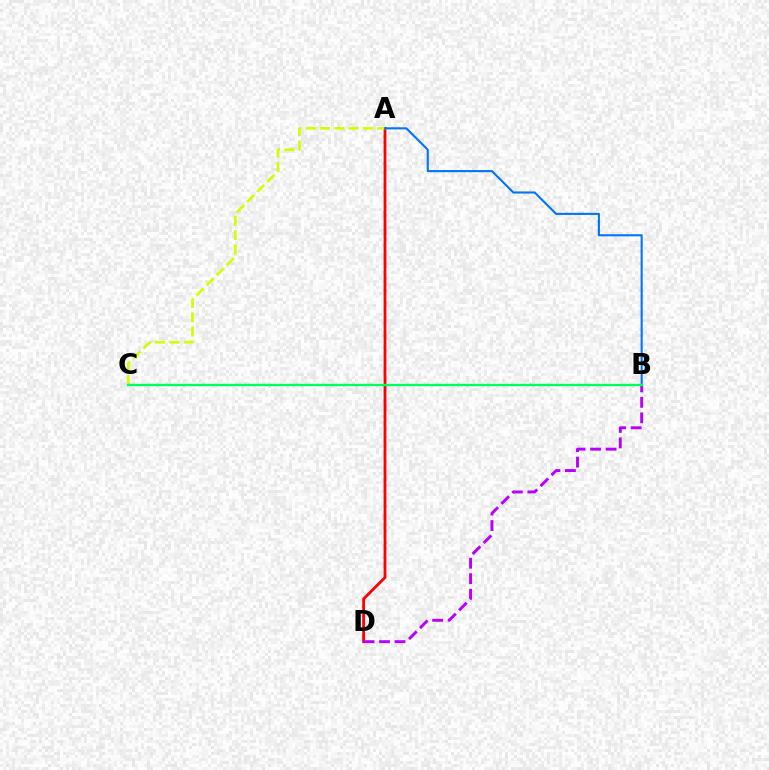{('A', 'D'): [{'color': '#ff0000', 'line_style': 'solid', 'thickness': 2.02}], ('A', 'C'): [{'color': '#d1ff00', 'line_style': 'dashed', 'thickness': 1.94}], ('B', 'D'): [{'color': '#b900ff', 'line_style': 'dashed', 'thickness': 2.1}], ('A', 'B'): [{'color': '#0074ff', 'line_style': 'solid', 'thickness': 1.51}], ('B', 'C'): [{'color': '#00ff5c', 'line_style': 'solid', 'thickness': 1.7}]}